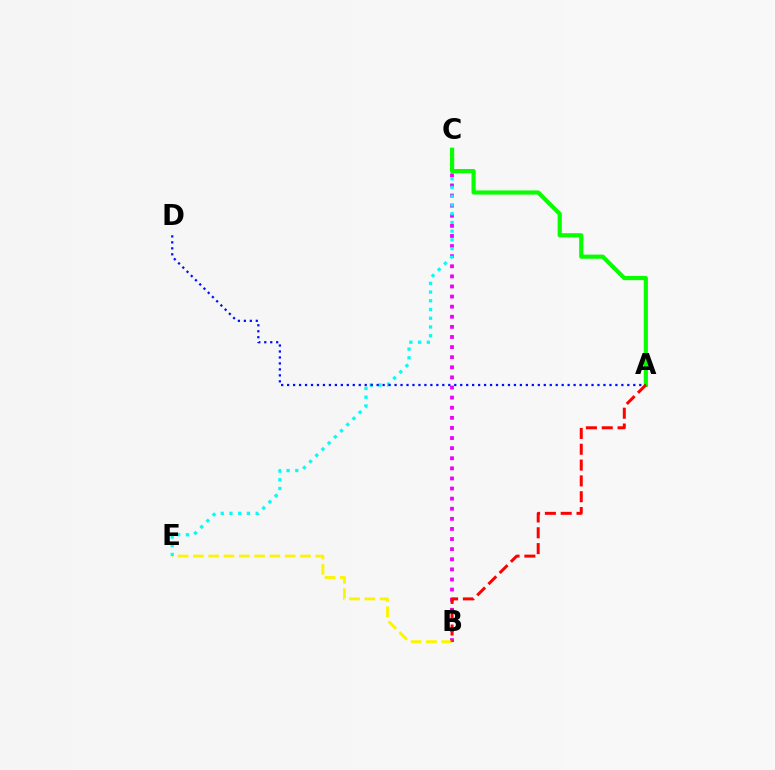{('B', 'C'): [{'color': '#ee00ff', 'line_style': 'dotted', 'thickness': 2.75}], ('B', 'E'): [{'color': '#fcf500', 'line_style': 'dashed', 'thickness': 2.08}], ('C', 'E'): [{'color': '#00fff6', 'line_style': 'dotted', 'thickness': 2.37}], ('A', 'C'): [{'color': '#08ff00', 'line_style': 'solid', 'thickness': 3.0}], ('A', 'D'): [{'color': '#0010ff', 'line_style': 'dotted', 'thickness': 1.62}], ('A', 'B'): [{'color': '#ff0000', 'line_style': 'dashed', 'thickness': 2.15}]}